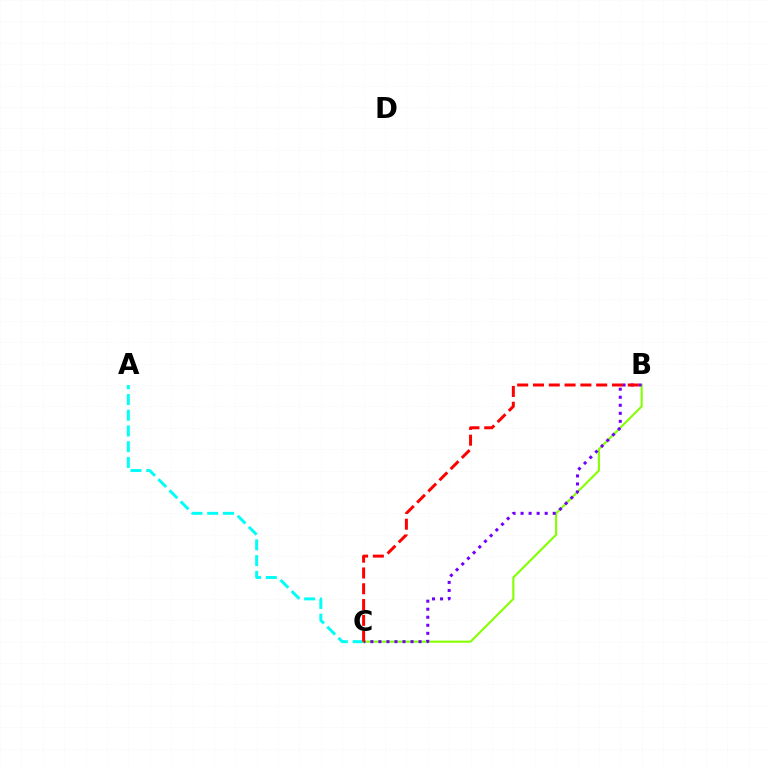{('A', 'C'): [{'color': '#00fff6', 'line_style': 'dashed', 'thickness': 2.14}], ('B', 'C'): [{'color': '#84ff00', 'line_style': 'solid', 'thickness': 1.51}, {'color': '#7200ff', 'line_style': 'dotted', 'thickness': 2.18}, {'color': '#ff0000', 'line_style': 'dashed', 'thickness': 2.15}]}